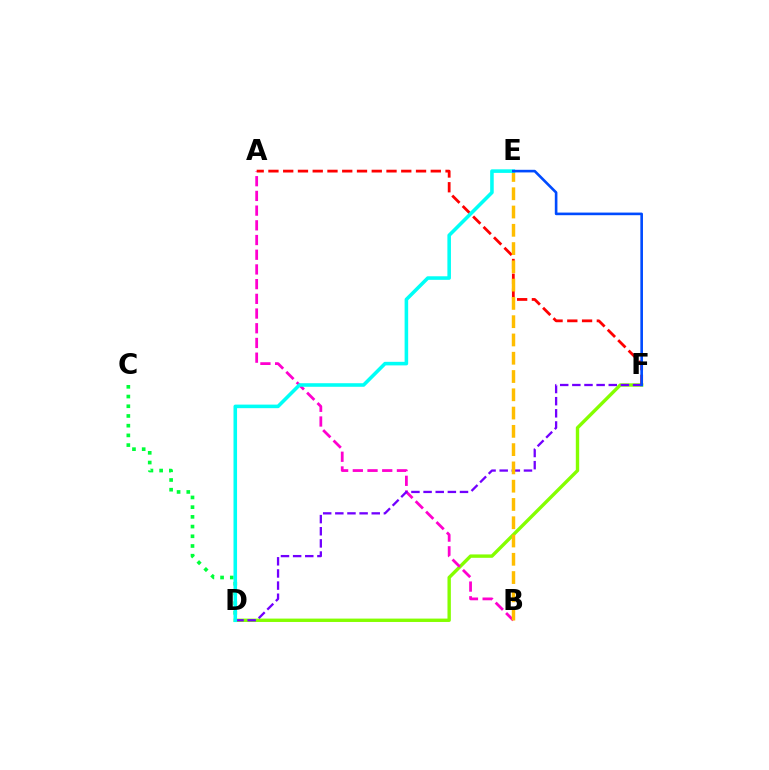{('D', 'F'): [{'color': '#84ff00', 'line_style': 'solid', 'thickness': 2.44}, {'color': '#7200ff', 'line_style': 'dashed', 'thickness': 1.65}], ('C', 'D'): [{'color': '#00ff39', 'line_style': 'dotted', 'thickness': 2.64}], ('A', 'B'): [{'color': '#ff00cf', 'line_style': 'dashed', 'thickness': 2.0}], ('A', 'F'): [{'color': '#ff0000', 'line_style': 'dashed', 'thickness': 2.0}], ('B', 'E'): [{'color': '#ffbd00', 'line_style': 'dashed', 'thickness': 2.48}], ('D', 'E'): [{'color': '#00fff6', 'line_style': 'solid', 'thickness': 2.57}], ('E', 'F'): [{'color': '#004bff', 'line_style': 'solid', 'thickness': 1.89}]}